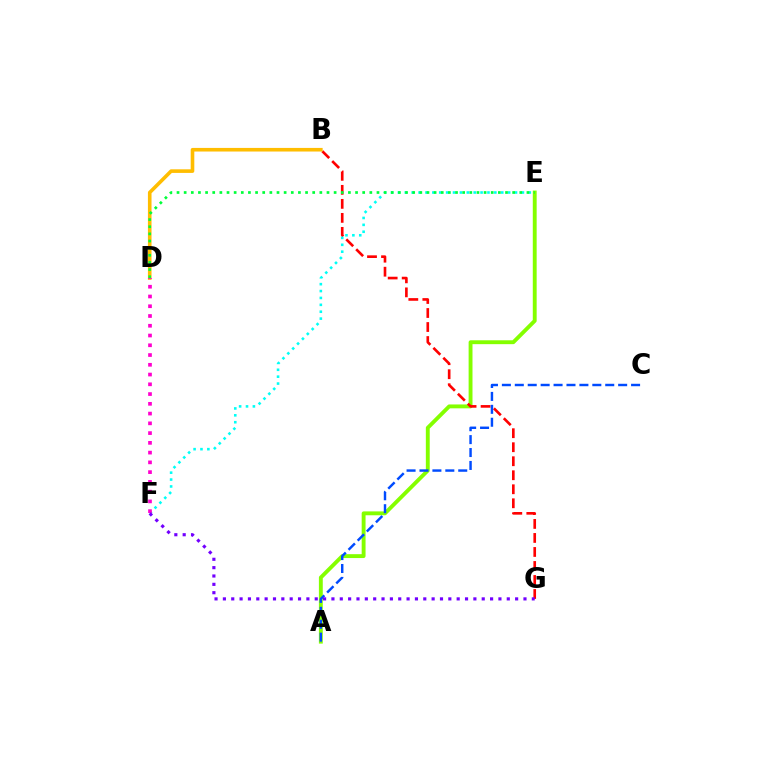{('A', 'E'): [{'color': '#84ff00', 'line_style': 'solid', 'thickness': 2.79}], ('B', 'G'): [{'color': '#ff0000', 'line_style': 'dashed', 'thickness': 1.9}], ('A', 'C'): [{'color': '#004bff', 'line_style': 'dashed', 'thickness': 1.76}], ('E', 'F'): [{'color': '#00fff6', 'line_style': 'dotted', 'thickness': 1.87}], ('B', 'D'): [{'color': '#ffbd00', 'line_style': 'solid', 'thickness': 2.6}], ('D', 'F'): [{'color': '#ff00cf', 'line_style': 'dotted', 'thickness': 2.65}], ('F', 'G'): [{'color': '#7200ff', 'line_style': 'dotted', 'thickness': 2.27}], ('D', 'E'): [{'color': '#00ff39', 'line_style': 'dotted', 'thickness': 1.94}]}